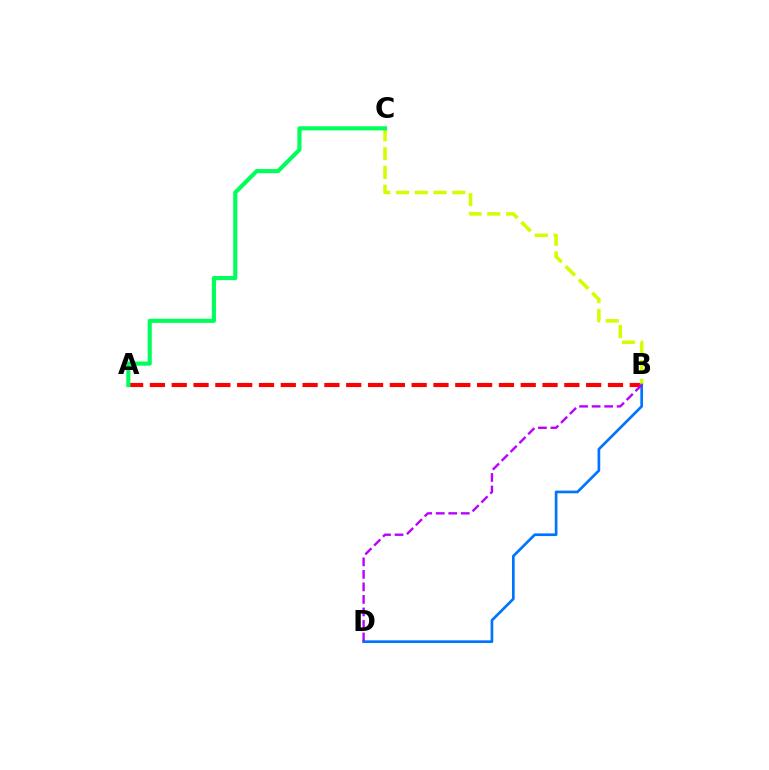{('A', 'B'): [{'color': '#ff0000', 'line_style': 'dashed', 'thickness': 2.96}], ('B', 'C'): [{'color': '#d1ff00', 'line_style': 'dashed', 'thickness': 2.55}], ('B', 'D'): [{'color': '#0074ff', 'line_style': 'solid', 'thickness': 1.93}, {'color': '#b900ff', 'line_style': 'dashed', 'thickness': 1.7}], ('A', 'C'): [{'color': '#00ff5c', 'line_style': 'solid', 'thickness': 2.97}]}